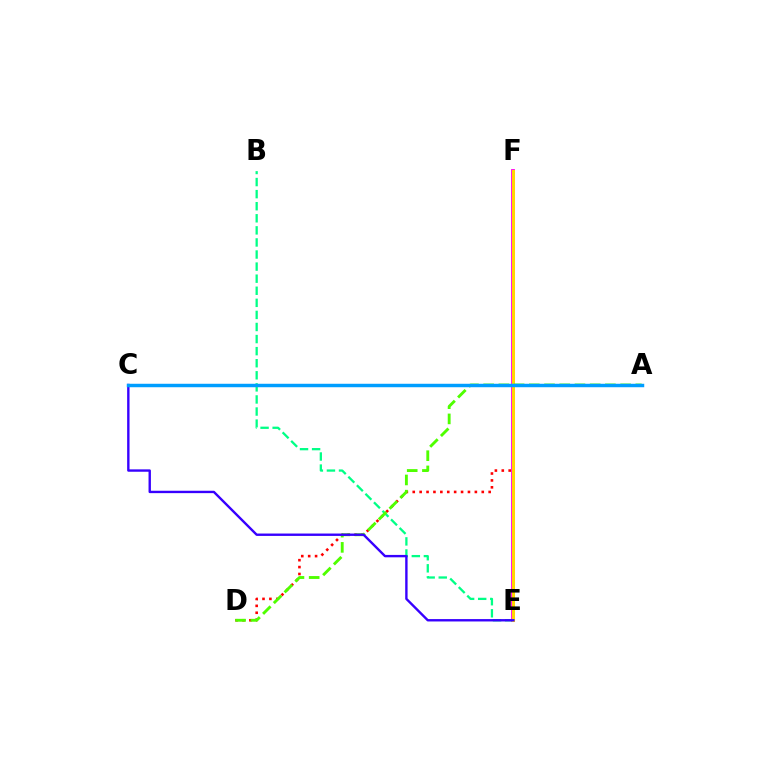{('D', 'F'): [{'color': '#ff0000', 'line_style': 'dotted', 'thickness': 1.88}], ('E', 'F'): [{'color': '#ff00ed', 'line_style': 'solid', 'thickness': 2.74}, {'color': '#ffd500', 'line_style': 'solid', 'thickness': 2.18}], ('B', 'E'): [{'color': '#00ff86', 'line_style': 'dashed', 'thickness': 1.64}], ('A', 'D'): [{'color': '#4fff00', 'line_style': 'dashed', 'thickness': 2.07}], ('C', 'E'): [{'color': '#3700ff', 'line_style': 'solid', 'thickness': 1.72}], ('A', 'C'): [{'color': '#009eff', 'line_style': 'solid', 'thickness': 2.49}]}